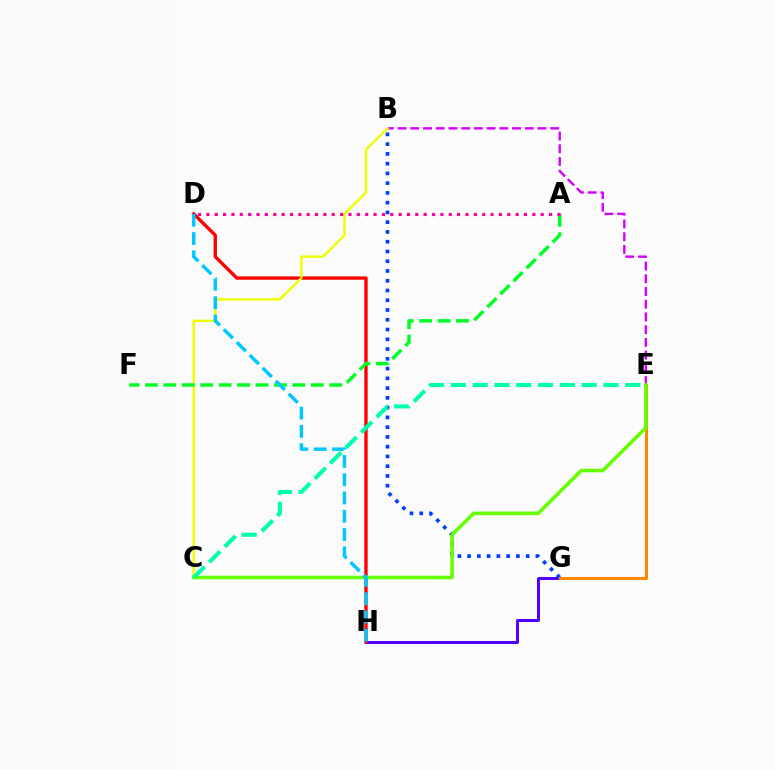{('G', 'H'): [{'color': '#4f00ff', 'line_style': 'solid', 'thickness': 2.13}], ('B', 'G'): [{'color': '#003fff', 'line_style': 'dotted', 'thickness': 2.65}], ('E', 'G'): [{'color': '#ff8800', 'line_style': 'solid', 'thickness': 2.22}], ('B', 'E'): [{'color': '#d600ff', 'line_style': 'dashed', 'thickness': 1.73}], ('D', 'H'): [{'color': '#ff0000', 'line_style': 'solid', 'thickness': 2.42}, {'color': '#00c7ff', 'line_style': 'dashed', 'thickness': 2.48}], ('B', 'C'): [{'color': '#eeff00', 'line_style': 'solid', 'thickness': 1.75}], ('C', 'E'): [{'color': '#66ff00', 'line_style': 'solid', 'thickness': 2.59}, {'color': '#00ffaf', 'line_style': 'dashed', 'thickness': 2.96}], ('A', 'F'): [{'color': '#00ff27', 'line_style': 'dashed', 'thickness': 2.5}], ('A', 'D'): [{'color': '#ff00a0', 'line_style': 'dotted', 'thickness': 2.27}]}